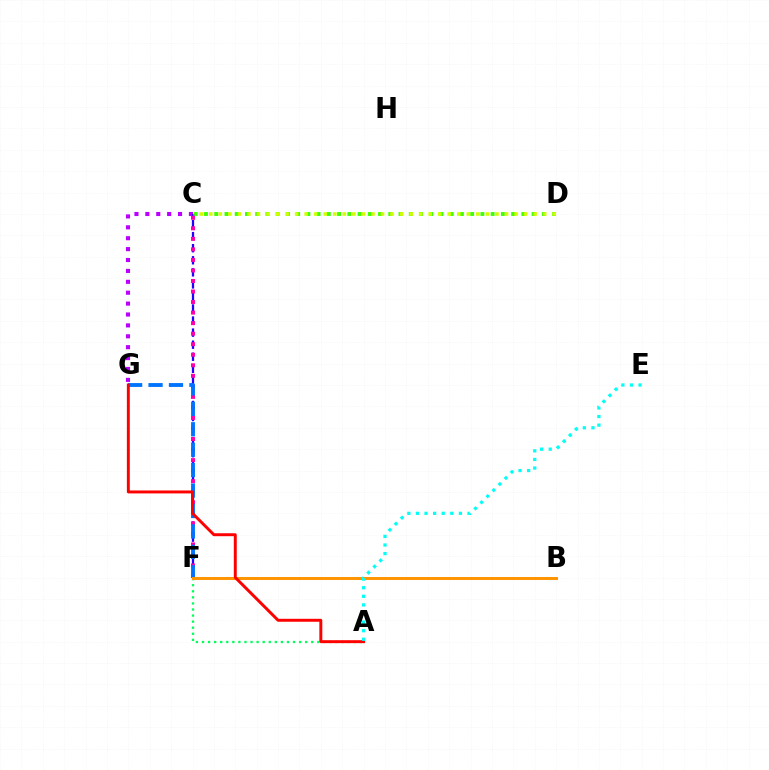{('C', 'D'): [{'color': '#3dff00', 'line_style': 'dotted', 'thickness': 2.78}, {'color': '#d1ff00', 'line_style': 'dotted', 'thickness': 2.59}], ('C', 'G'): [{'color': '#b900ff', 'line_style': 'dotted', 'thickness': 2.96}], ('C', 'F'): [{'color': '#2500ff', 'line_style': 'dashed', 'thickness': 1.64}, {'color': '#ff00ac', 'line_style': 'dotted', 'thickness': 2.86}], ('F', 'G'): [{'color': '#0074ff', 'line_style': 'dashed', 'thickness': 2.78}], ('A', 'F'): [{'color': '#00ff5c', 'line_style': 'dotted', 'thickness': 1.65}], ('B', 'F'): [{'color': '#ff9400', 'line_style': 'solid', 'thickness': 2.13}], ('A', 'G'): [{'color': '#ff0000', 'line_style': 'solid', 'thickness': 2.12}], ('A', 'E'): [{'color': '#00fff6', 'line_style': 'dotted', 'thickness': 2.34}]}